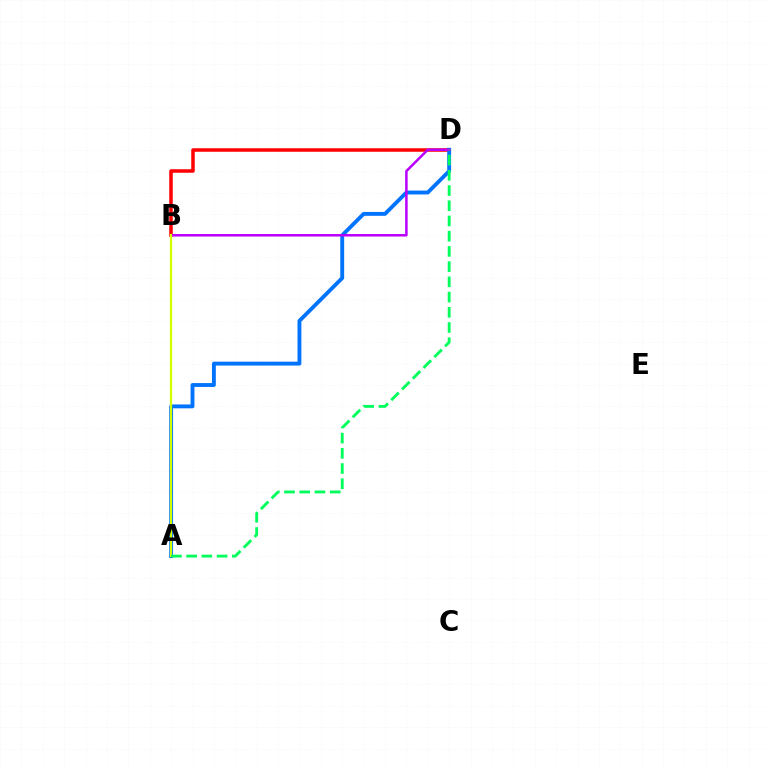{('B', 'D'): [{'color': '#ff0000', 'line_style': 'solid', 'thickness': 2.52}, {'color': '#b900ff', 'line_style': 'solid', 'thickness': 1.81}], ('A', 'D'): [{'color': '#0074ff', 'line_style': 'solid', 'thickness': 2.79}, {'color': '#00ff5c', 'line_style': 'dashed', 'thickness': 2.07}], ('A', 'B'): [{'color': '#d1ff00', 'line_style': 'solid', 'thickness': 1.61}]}